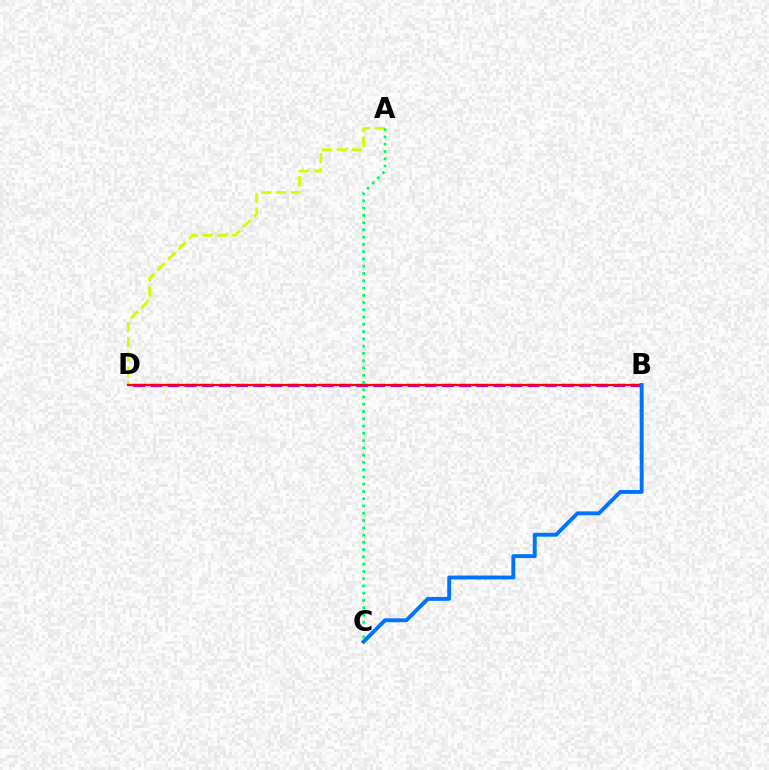{('B', 'D'): [{'color': '#b900ff', 'line_style': 'dashed', 'thickness': 2.33}, {'color': '#ff0000', 'line_style': 'solid', 'thickness': 1.66}], ('A', 'D'): [{'color': '#d1ff00', 'line_style': 'dashed', 'thickness': 2.01}], ('B', 'C'): [{'color': '#0074ff', 'line_style': 'solid', 'thickness': 2.81}], ('A', 'C'): [{'color': '#00ff5c', 'line_style': 'dotted', 'thickness': 1.97}]}